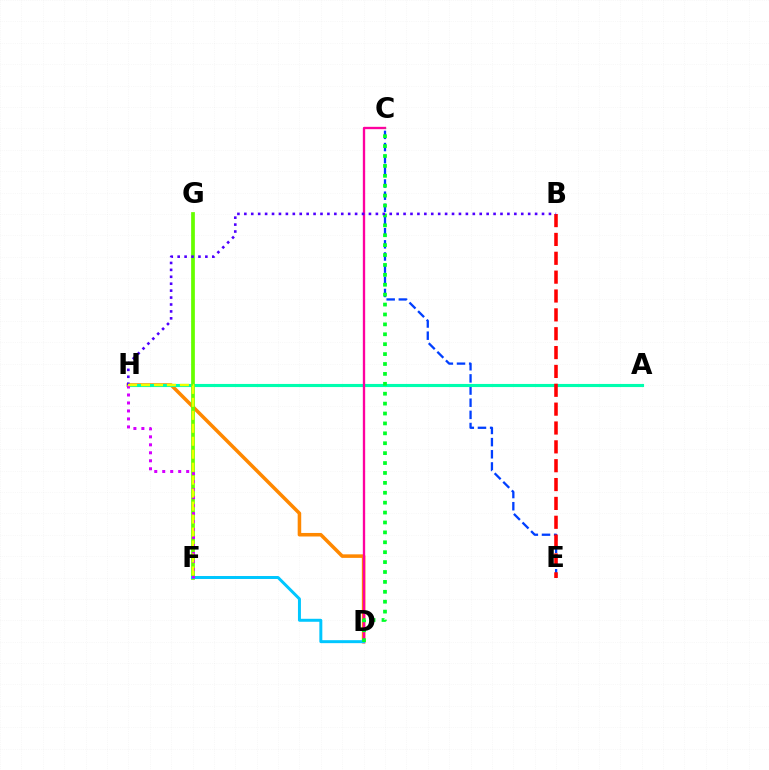{('D', 'H'): [{'color': '#ff8800', 'line_style': 'solid', 'thickness': 2.55}], ('C', 'E'): [{'color': '#003fff', 'line_style': 'dashed', 'thickness': 1.65}], ('A', 'H'): [{'color': '#00ffaf', 'line_style': 'solid', 'thickness': 2.24}], ('C', 'D'): [{'color': '#ff00a0', 'line_style': 'solid', 'thickness': 1.68}, {'color': '#00ff27', 'line_style': 'dotted', 'thickness': 2.69}], ('F', 'G'): [{'color': '#66ff00', 'line_style': 'solid', 'thickness': 2.69}], ('B', 'E'): [{'color': '#ff0000', 'line_style': 'dashed', 'thickness': 2.56}], ('D', 'F'): [{'color': '#00c7ff', 'line_style': 'solid', 'thickness': 2.14}], ('F', 'H'): [{'color': '#d600ff', 'line_style': 'dotted', 'thickness': 2.17}, {'color': '#eeff00', 'line_style': 'dashed', 'thickness': 1.76}], ('B', 'H'): [{'color': '#4f00ff', 'line_style': 'dotted', 'thickness': 1.88}]}